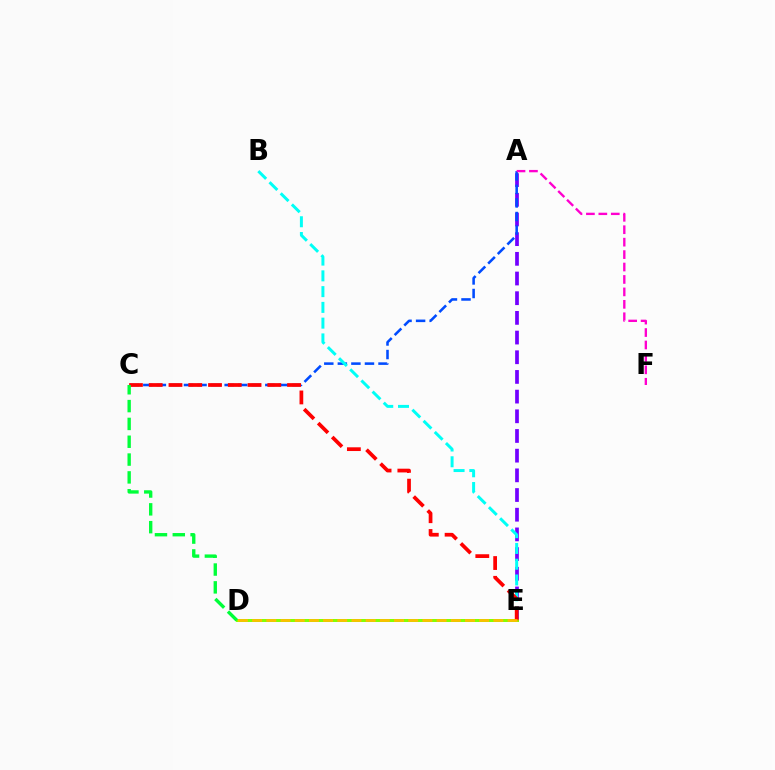{('A', 'E'): [{'color': '#7200ff', 'line_style': 'dashed', 'thickness': 2.67}], ('A', 'C'): [{'color': '#004bff', 'line_style': 'dashed', 'thickness': 1.84}], ('B', 'E'): [{'color': '#00fff6', 'line_style': 'dashed', 'thickness': 2.14}], ('D', 'E'): [{'color': '#84ff00', 'line_style': 'solid', 'thickness': 2.15}, {'color': '#ffbd00', 'line_style': 'dashed', 'thickness': 1.93}], ('A', 'F'): [{'color': '#ff00cf', 'line_style': 'dashed', 'thickness': 1.69}], ('C', 'E'): [{'color': '#ff0000', 'line_style': 'dashed', 'thickness': 2.69}], ('C', 'D'): [{'color': '#00ff39', 'line_style': 'dashed', 'thickness': 2.42}]}